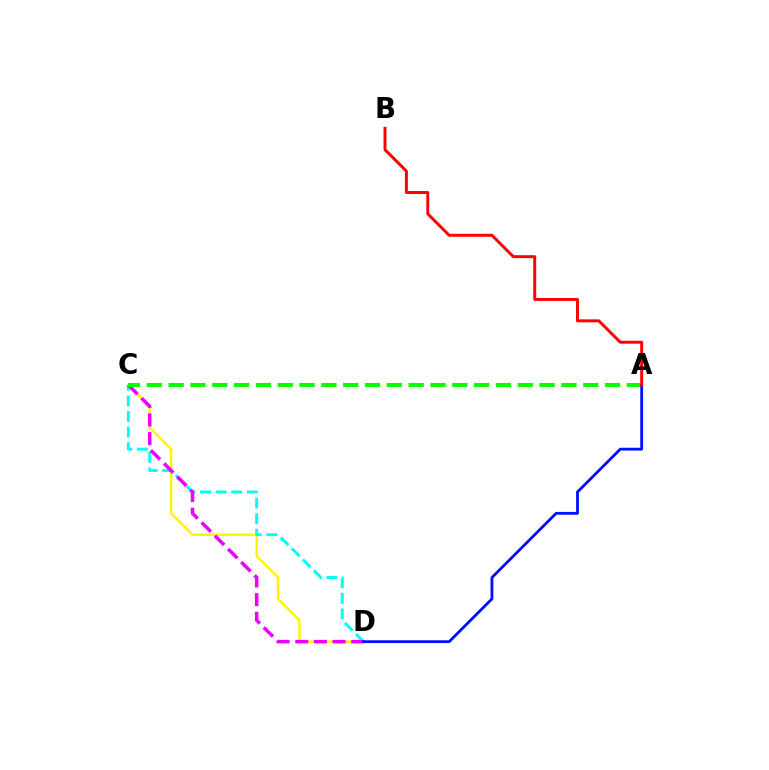{('C', 'D'): [{'color': '#fcf500', 'line_style': 'solid', 'thickness': 1.75}, {'color': '#00fff6', 'line_style': 'dashed', 'thickness': 2.12}, {'color': '#ee00ff', 'line_style': 'dashed', 'thickness': 2.53}], ('A', 'C'): [{'color': '#08ff00', 'line_style': 'dashed', 'thickness': 2.96}], ('A', 'D'): [{'color': '#0010ff', 'line_style': 'solid', 'thickness': 2.03}], ('A', 'B'): [{'color': '#ff0000', 'line_style': 'solid', 'thickness': 2.12}]}